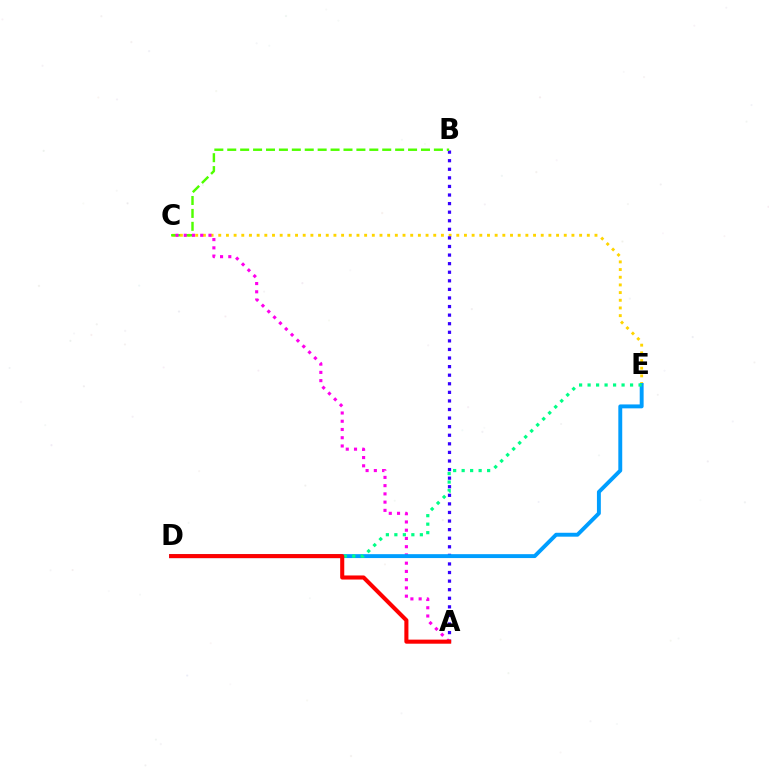{('C', 'E'): [{'color': '#ffd500', 'line_style': 'dotted', 'thickness': 2.09}], ('A', 'B'): [{'color': '#3700ff', 'line_style': 'dotted', 'thickness': 2.33}], ('B', 'C'): [{'color': '#4fff00', 'line_style': 'dashed', 'thickness': 1.75}], ('A', 'C'): [{'color': '#ff00ed', 'line_style': 'dotted', 'thickness': 2.24}], ('D', 'E'): [{'color': '#009eff', 'line_style': 'solid', 'thickness': 2.81}, {'color': '#00ff86', 'line_style': 'dotted', 'thickness': 2.31}], ('A', 'D'): [{'color': '#ff0000', 'line_style': 'solid', 'thickness': 2.94}]}